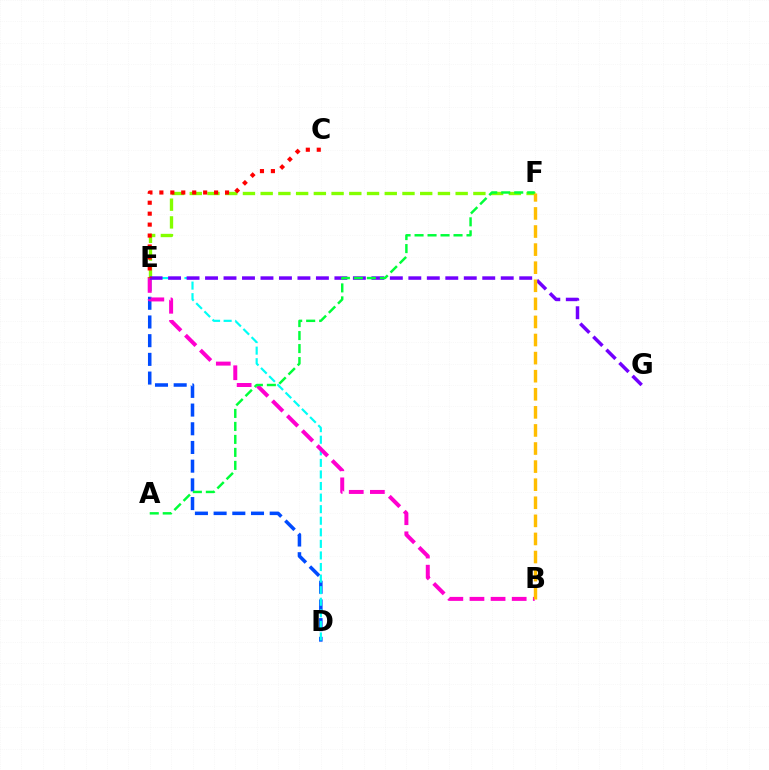{('D', 'E'): [{'color': '#004bff', 'line_style': 'dashed', 'thickness': 2.54}, {'color': '#00fff6', 'line_style': 'dashed', 'thickness': 1.57}], ('B', 'E'): [{'color': '#ff00cf', 'line_style': 'dashed', 'thickness': 2.87}], ('E', 'F'): [{'color': '#84ff00', 'line_style': 'dashed', 'thickness': 2.41}], ('E', 'G'): [{'color': '#7200ff', 'line_style': 'dashed', 'thickness': 2.51}], ('B', 'F'): [{'color': '#ffbd00', 'line_style': 'dashed', 'thickness': 2.46}], ('C', 'E'): [{'color': '#ff0000', 'line_style': 'dotted', 'thickness': 2.97}], ('A', 'F'): [{'color': '#00ff39', 'line_style': 'dashed', 'thickness': 1.76}]}